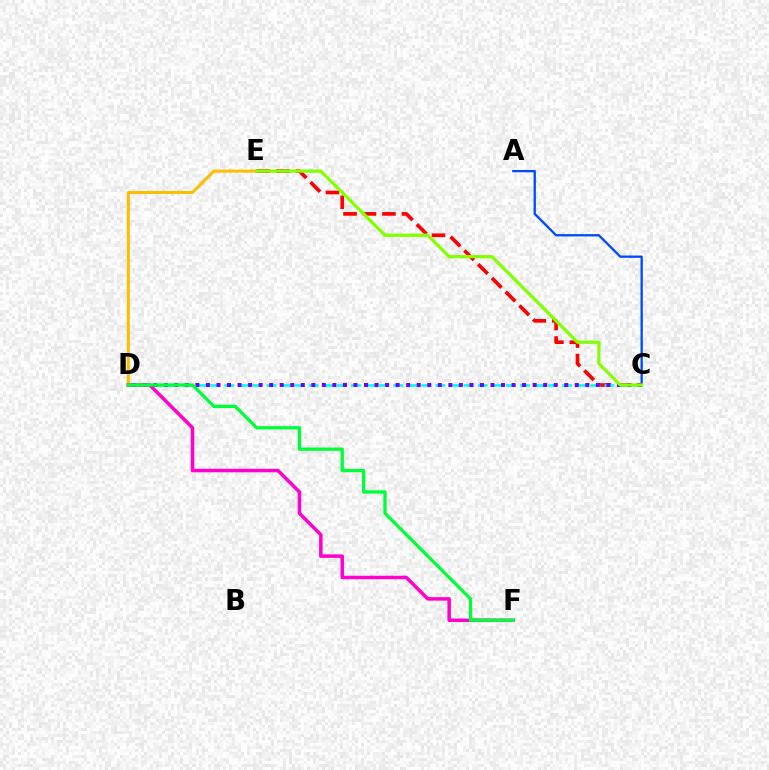{('A', 'C'): [{'color': '#004bff', 'line_style': 'solid', 'thickness': 1.67}], ('D', 'E'): [{'color': '#ffbd00', 'line_style': 'solid', 'thickness': 2.17}], ('C', 'E'): [{'color': '#ff0000', 'line_style': 'dashed', 'thickness': 2.64}, {'color': '#84ff00', 'line_style': 'solid', 'thickness': 2.34}], ('C', 'D'): [{'color': '#00fff6', 'line_style': 'dashed', 'thickness': 1.91}, {'color': '#7200ff', 'line_style': 'dotted', 'thickness': 2.86}], ('D', 'F'): [{'color': '#ff00cf', 'line_style': 'solid', 'thickness': 2.52}, {'color': '#00ff39', 'line_style': 'solid', 'thickness': 2.38}]}